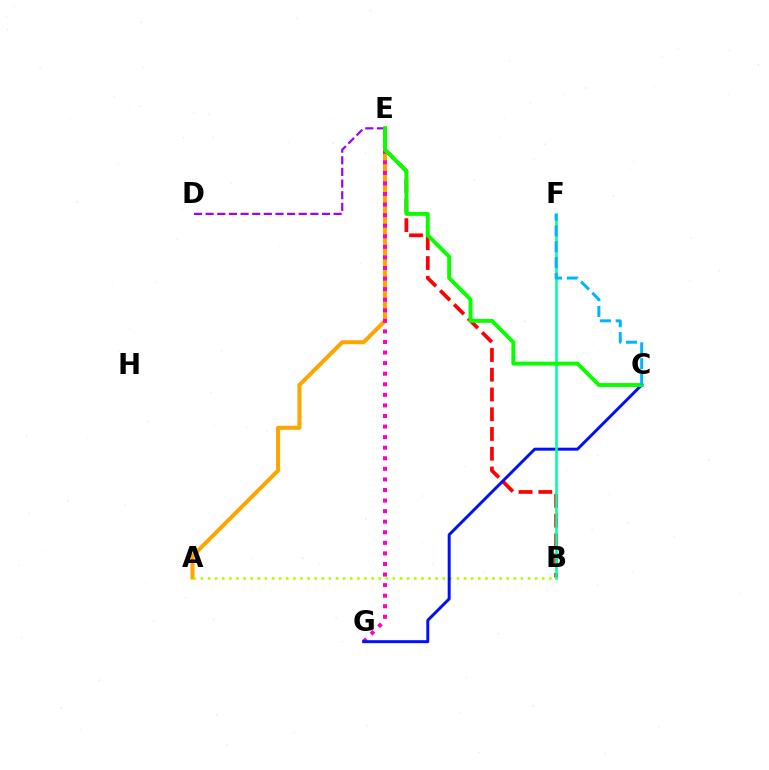{('B', 'E'): [{'color': '#ff0000', 'line_style': 'dashed', 'thickness': 2.68}], ('A', 'E'): [{'color': '#ffa500', 'line_style': 'solid', 'thickness': 2.9}], ('A', 'B'): [{'color': '#b3ff00', 'line_style': 'dotted', 'thickness': 1.93}], ('E', 'G'): [{'color': '#ff00bd', 'line_style': 'dotted', 'thickness': 2.87}], ('C', 'G'): [{'color': '#0010ff', 'line_style': 'solid', 'thickness': 2.13}], ('D', 'E'): [{'color': '#9b00ff', 'line_style': 'dashed', 'thickness': 1.58}], ('B', 'F'): [{'color': '#00ff9d', 'line_style': 'solid', 'thickness': 1.87}], ('C', 'E'): [{'color': '#08ff00', 'line_style': 'solid', 'thickness': 2.82}], ('C', 'F'): [{'color': '#00b5ff', 'line_style': 'dashed', 'thickness': 2.15}]}